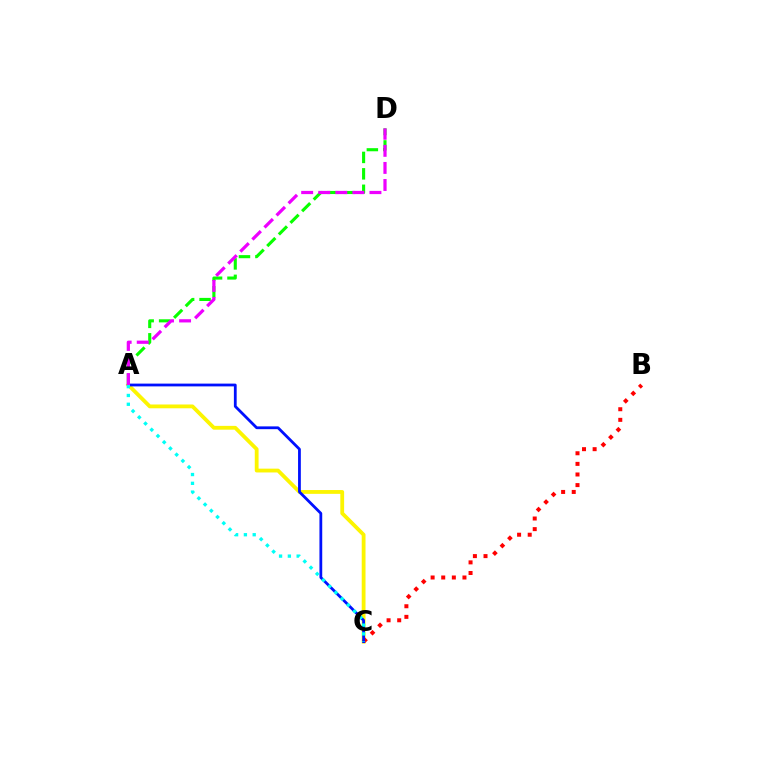{('A', 'C'): [{'color': '#fcf500', 'line_style': 'solid', 'thickness': 2.74}, {'color': '#0010ff', 'line_style': 'solid', 'thickness': 2.0}, {'color': '#00fff6', 'line_style': 'dotted', 'thickness': 2.39}], ('B', 'C'): [{'color': '#ff0000', 'line_style': 'dotted', 'thickness': 2.88}], ('A', 'D'): [{'color': '#08ff00', 'line_style': 'dashed', 'thickness': 2.23}, {'color': '#ee00ff', 'line_style': 'dashed', 'thickness': 2.32}]}